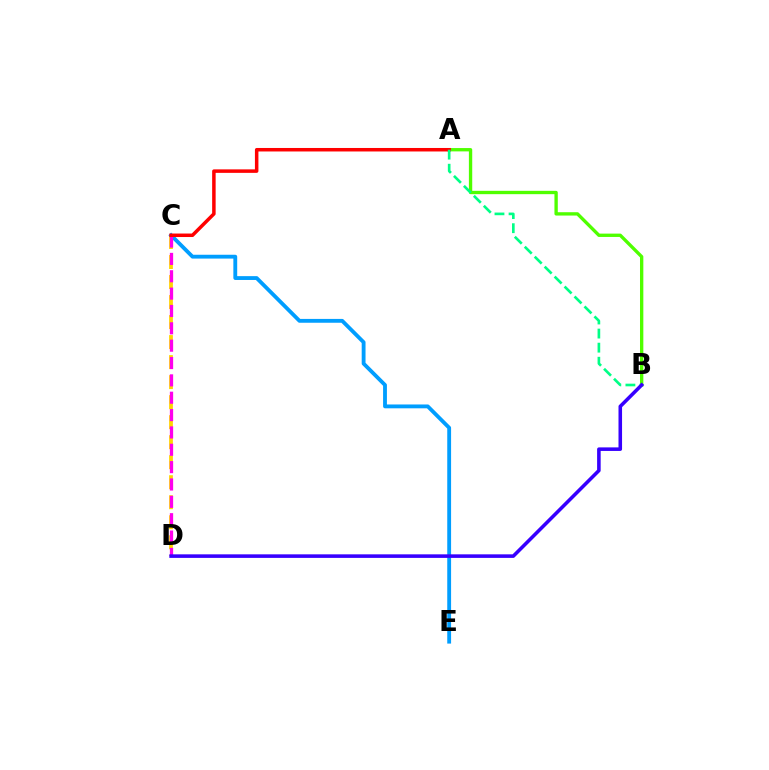{('C', 'D'): [{'color': '#ffd500', 'line_style': 'dashed', 'thickness': 2.72}, {'color': '#ff00ed', 'line_style': 'dashed', 'thickness': 2.36}], ('C', 'E'): [{'color': '#009eff', 'line_style': 'solid', 'thickness': 2.76}], ('A', 'B'): [{'color': '#4fff00', 'line_style': 'solid', 'thickness': 2.4}, {'color': '#00ff86', 'line_style': 'dashed', 'thickness': 1.91}], ('A', 'C'): [{'color': '#ff0000', 'line_style': 'solid', 'thickness': 2.52}], ('B', 'D'): [{'color': '#3700ff', 'line_style': 'solid', 'thickness': 2.56}]}